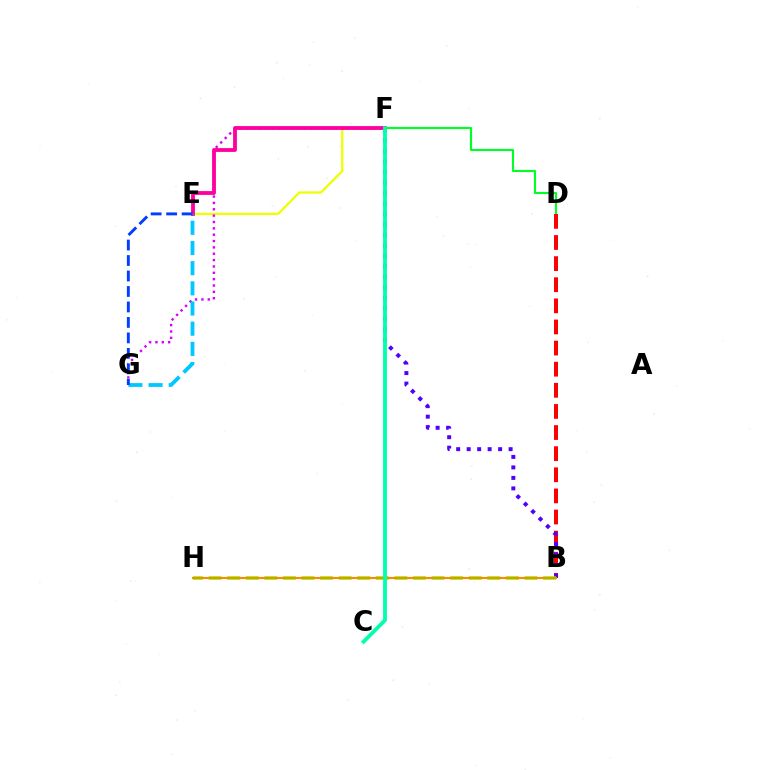{('D', 'F'): [{'color': '#00ff27', 'line_style': 'solid', 'thickness': 1.53}], ('E', 'F'): [{'color': '#eeff00', 'line_style': 'solid', 'thickness': 1.63}, {'color': '#ff00a0', 'line_style': 'solid', 'thickness': 2.75}], ('B', 'D'): [{'color': '#ff0000', 'line_style': 'dashed', 'thickness': 2.87}], ('F', 'G'): [{'color': '#d600ff', 'line_style': 'dotted', 'thickness': 1.73}], ('B', 'F'): [{'color': '#4f00ff', 'line_style': 'dotted', 'thickness': 2.85}], ('E', 'G'): [{'color': '#00c7ff', 'line_style': 'dashed', 'thickness': 2.74}, {'color': '#003fff', 'line_style': 'dashed', 'thickness': 2.1}], ('B', 'H'): [{'color': '#66ff00', 'line_style': 'dashed', 'thickness': 2.52}, {'color': '#ff8800', 'line_style': 'solid', 'thickness': 1.52}], ('C', 'F'): [{'color': '#00ffaf', 'line_style': 'solid', 'thickness': 2.77}]}